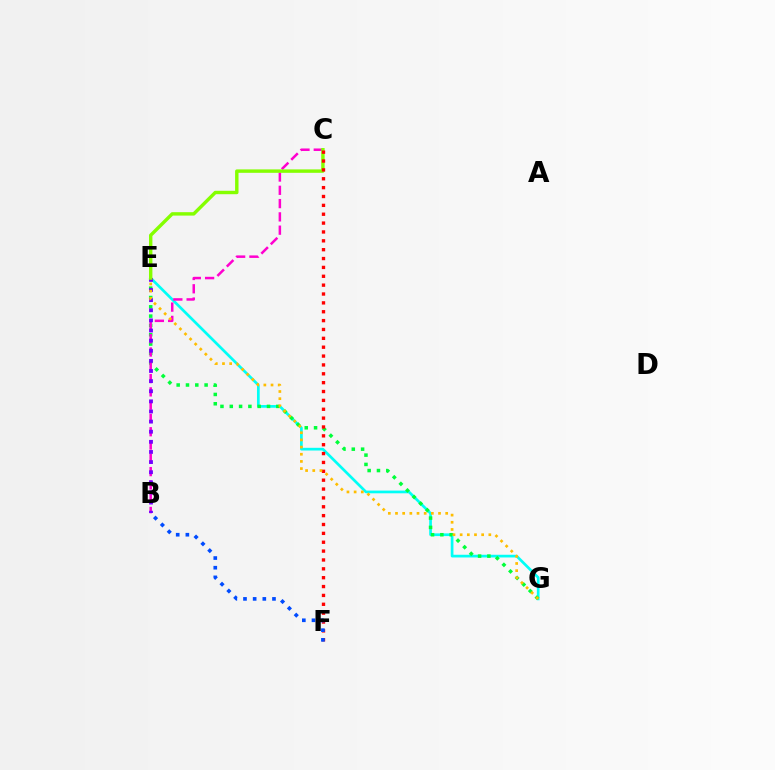{('E', 'G'): [{'color': '#00fff6', 'line_style': 'solid', 'thickness': 1.95}, {'color': '#00ff39', 'line_style': 'dotted', 'thickness': 2.53}, {'color': '#ffbd00', 'line_style': 'dotted', 'thickness': 1.95}], ('B', 'C'): [{'color': '#ff00cf', 'line_style': 'dashed', 'thickness': 1.81}], ('B', 'E'): [{'color': '#7200ff', 'line_style': 'dotted', 'thickness': 2.75}], ('C', 'E'): [{'color': '#84ff00', 'line_style': 'solid', 'thickness': 2.46}], ('C', 'F'): [{'color': '#ff0000', 'line_style': 'dotted', 'thickness': 2.41}], ('B', 'F'): [{'color': '#004bff', 'line_style': 'dotted', 'thickness': 2.63}]}